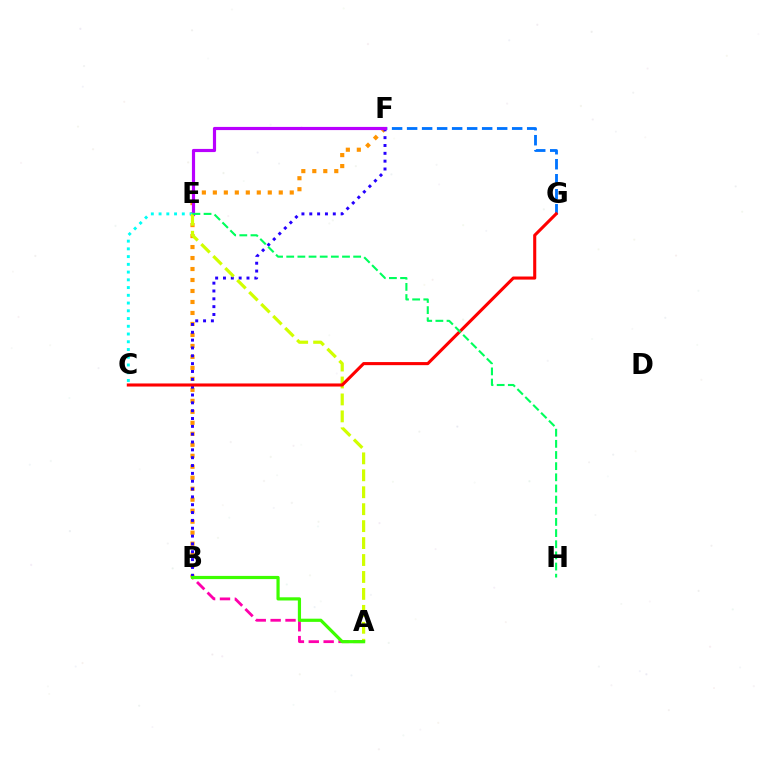{('B', 'F'): [{'color': '#ff9400', 'line_style': 'dotted', 'thickness': 2.98}, {'color': '#2500ff', 'line_style': 'dotted', 'thickness': 2.13}], ('A', 'B'): [{'color': '#ff00ac', 'line_style': 'dashed', 'thickness': 2.02}, {'color': '#3dff00', 'line_style': 'solid', 'thickness': 2.3}], ('F', 'G'): [{'color': '#0074ff', 'line_style': 'dashed', 'thickness': 2.04}], ('E', 'F'): [{'color': '#b900ff', 'line_style': 'solid', 'thickness': 2.28}], ('C', 'E'): [{'color': '#00fff6', 'line_style': 'dotted', 'thickness': 2.1}], ('A', 'E'): [{'color': '#d1ff00', 'line_style': 'dashed', 'thickness': 2.3}], ('C', 'G'): [{'color': '#ff0000', 'line_style': 'solid', 'thickness': 2.22}], ('E', 'H'): [{'color': '#00ff5c', 'line_style': 'dashed', 'thickness': 1.52}]}